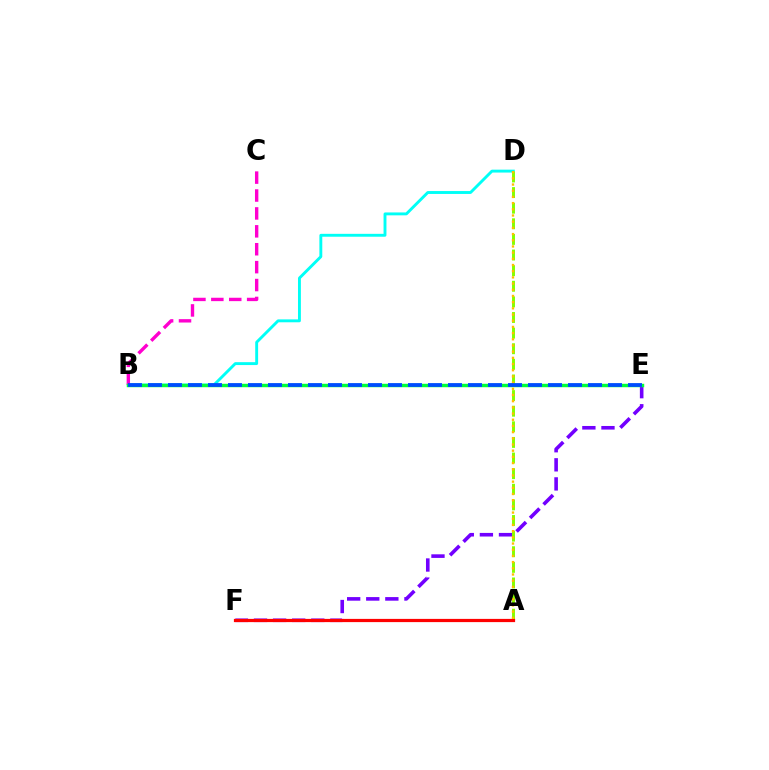{('B', 'D'): [{'color': '#00fff6', 'line_style': 'solid', 'thickness': 2.08}], ('E', 'F'): [{'color': '#7200ff', 'line_style': 'dashed', 'thickness': 2.59}], ('A', 'D'): [{'color': '#84ff00', 'line_style': 'dashed', 'thickness': 2.12}, {'color': '#ffbd00', 'line_style': 'dotted', 'thickness': 1.68}], ('B', 'C'): [{'color': '#ff00cf', 'line_style': 'dashed', 'thickness': 2.43}], ('B', 'E'): [{'color': '#00ff39', 'line_style': 'solid', 'thickness': 2.48}, {'color': '#004bff', 'line_style': 'dashed', 'thickness': 2.72}], ('A', 'F'): [{'color': '#ff0000', 'line_style': 'solid', 'thickness': 2.32}]}